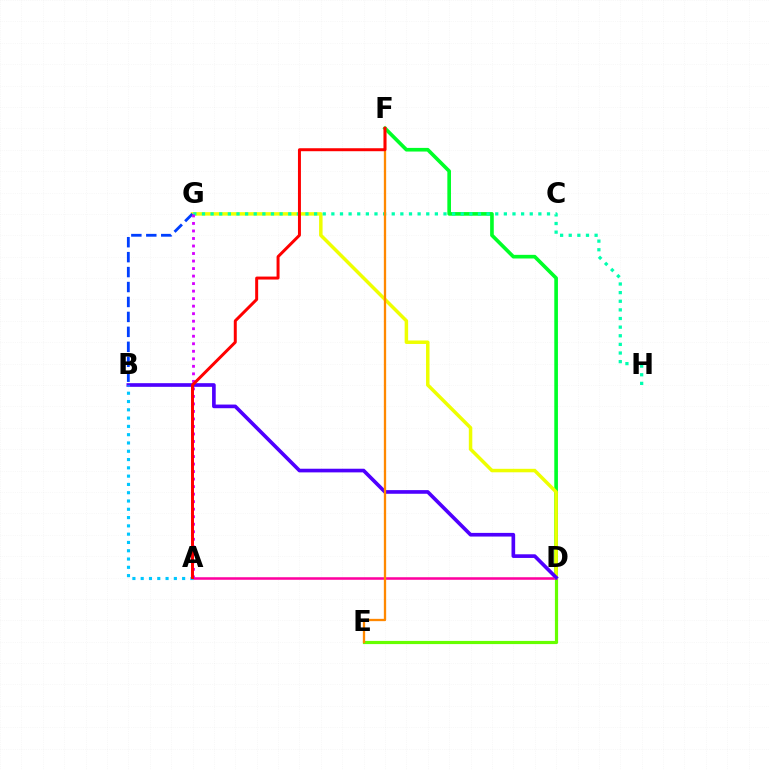{('D', 'E'): [{'color': '#66ff00', 'line_style': 'solid', 'thickness': 2.29}], ('D', 'F'): [{'color': '#00ff27', 'line_style': 'solid', 'thickness': 2.62}], ('A', 'D'): [{'color': '#ff00a0', 'line_style': 'solid', 'thickness': 1.83}], ('D', 'G'): [{'color': '#eeff00', 'line_style': 'solid', 'thickness': 2.51}], ('B', 'D'): [{'color': '#4f00ff', 'line_style': 'solid', 'thickness': 2.63}], ('B', 'G'): [{'color': '#003fff', 'line_style': 'dashed', 'thickness': 2.03}], ('A', 'B'): [{'color': '#00c7ff', 'line_style': 'dotted', 'thickness': 2.25}], ('G', 'H'): [{'color': '#00ffaf', 'line_style': 'dotted', 'thickness': 2.34}], ('A', 'G'): [{'color': '#d600ff', 'line_style': 'dotted', 'thickness': 2.04}], ('E', 'F'): [{'color': '#ff8800', 'line_style': 'solid', 'thickness': 1.66}], ('A', 'F'): [{'color': '#ff0000', 'line_style': 'solid', 'thickness': 2.14}]}